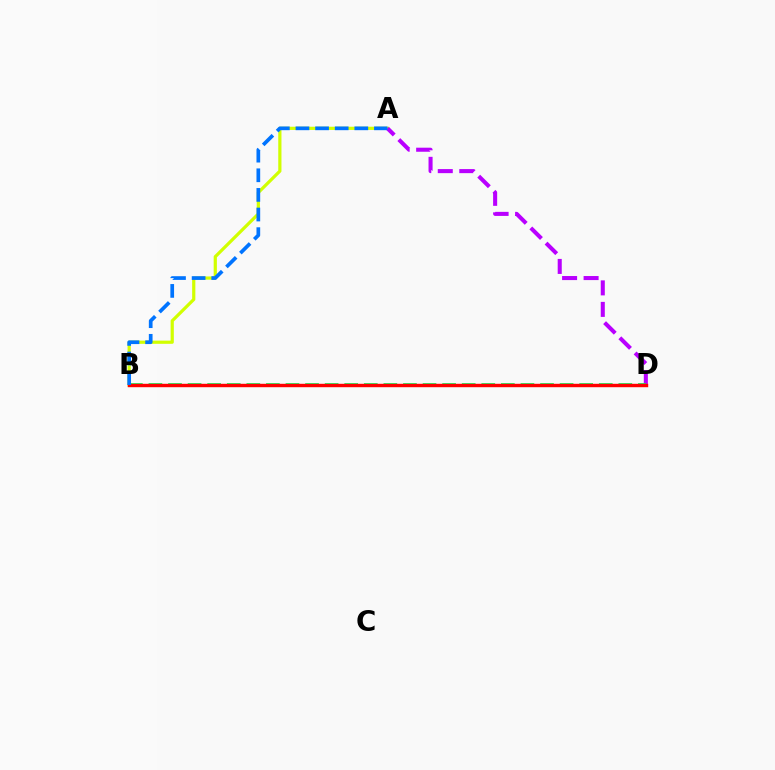{('A', 'B'): [{'color': '#d1ff00', 'line_style': 'solid', 'thickness': 2.31}, {'color': '#0074ff', 'line_style': 'dashed', 'thickness': 2.67}], ('A', 'D'): [{'color': '#b900ff', 'line_style': 'dashed', 'thickness': 2.92}], ('B', 'D'): [{'color': '#00ff5c', 'line_style': 'dashed', 'thickness': 2.66}, {'color': '#ff0000', 'line_style': 'solid', 'thickness': 2.46}]}